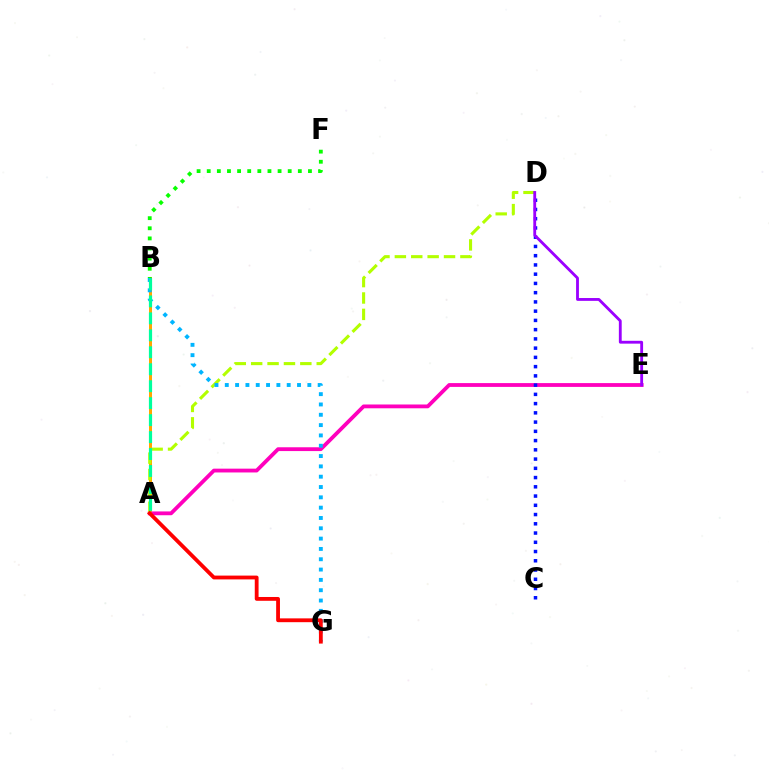{('A', 'B'): [{'color': '#ffa500', 'line_style': 'solid', 'thickness': 2.15}, {'color': '#00ff9d', 'line_style': 'dashed', 'thickness': 2.3}], ('A', 'E'): [{'color': '#ff00bd', 'line_style': 'solid', 'thickness': 2.74}], ('B', 'F'): [{'color': '#08ff00', 'line_style': 'dotted', 'thickness': 2.75}], ('A', 'D'): [{'color': '#b3ff00', 'line_style': 'dashed', 'thickness': 2.23}], ('B', 'G'): [{'color': '#00b5ff', 'line_style': 'dotted', 'thickness': 2.8}], ('C', 'D'): [{'color': '#0010ff', 'line_style': 'dotted', 'thickness': 2.51}], ('A', 'G'): [{'color': '#ff0000', 'line_style': 'solid', 'thickness': 2.74}], ('D', 'E'): [{'color': '#9b00ff', 'line_style': 'solid', 'thickness': 2.04}]}